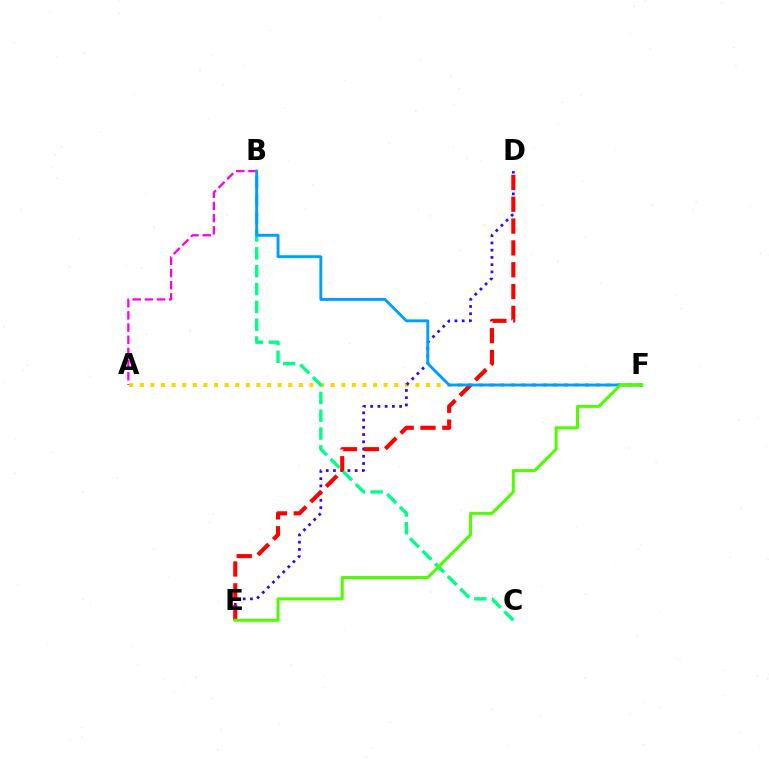{('A', 'F'): [{'color': '#ffd500', 'line_style': 'dotted', 'thickness': 2.88}], ('A', 'B'): [{'color': '#ff00ed', 'line_style': 'dashed', 'thickness': 1.65}], ('D', 'E'): [{'color': '#3700ff', 'line_style': 'dotted', 'thickness': 1.97}, {'color': '#ff0000', 'line_style': 'dashed', 'thickness': 2.97}], ('B', 'C'): [{'color': '#00ff86', 'line_style': 'dashed', 'thickness': 2.42}], ('B', 'F'): [{'color': '#009eff', 'line_style': 'solid', 'thickness': 2.07}], ('E', 'F'): [{'color': '#4fff00', 'line_style': 'solid', 'thickness': 2.16}]}